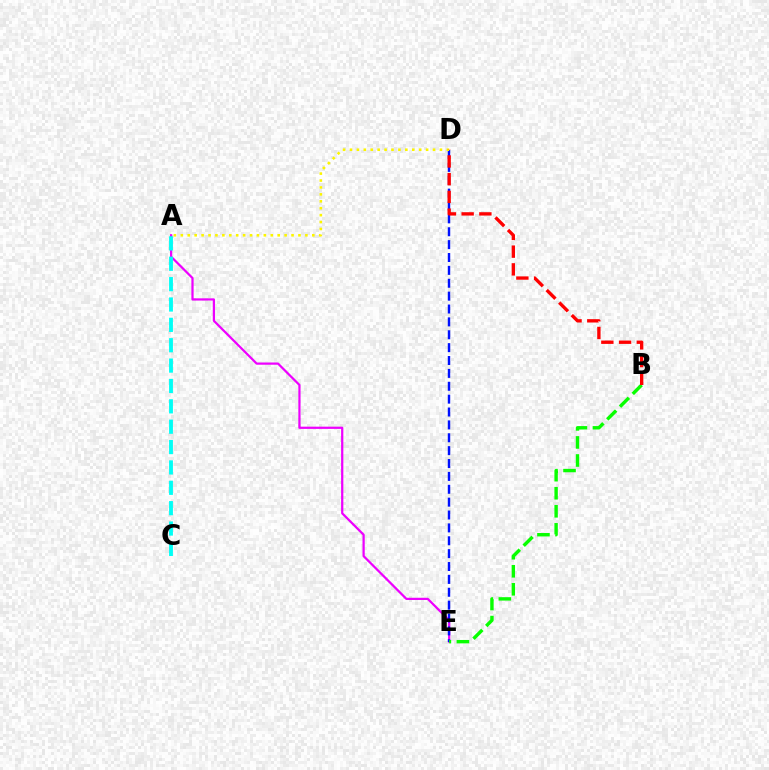{('A', 'E'): [{'color': '#ee00ff', 'line_style': 'solid', 'thickness': 1.61}], ('D', 'E'): [{'color': '#0010ff', 'line_style': 'dashed', 'thickness': 1.75}], ('A', 'D'): [{'color': '#fcf500', 'line_style': 'dotted', 'thickness': 1.88}], ('B', 'E'): [{'color': '#08ff00', 'line_style': 'dashed', 'thickness': 2.45}], ('A', 'C'): [{'color': '#00fff6', 'line_style': 'dashed', 'thickness': 2.77}], ('B', 'D'): [{'color': '#ff0000', 'line_style': 'dashed', 'thickness': 2.41}]}